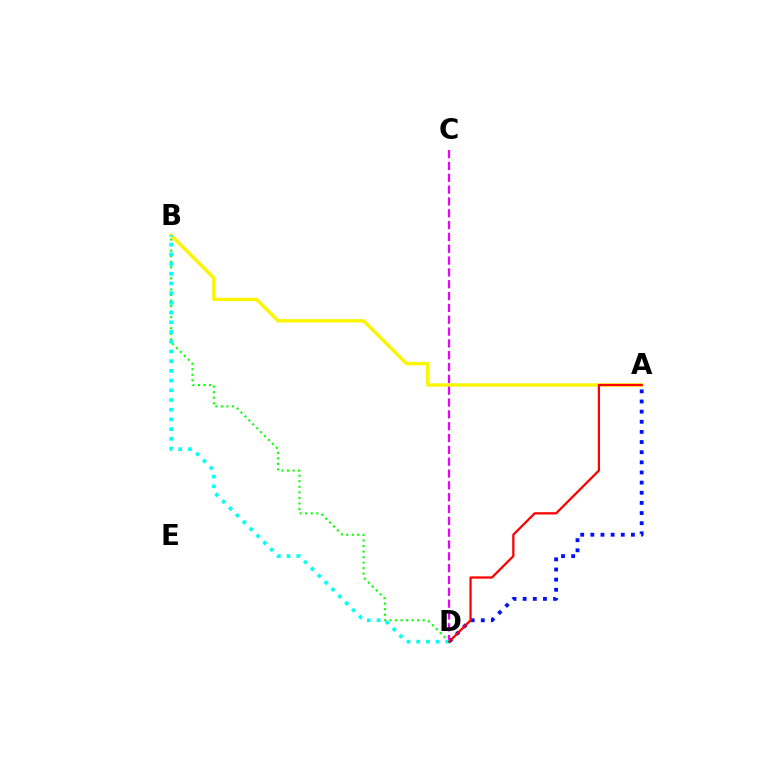{('A', 'D'): [{'color': '#0010ff', 'line_style': 'dotted', 'thickness': 2.76}, {'color': '#ff0000', 'line_style': 'solid', 'thickness': 1.63}], ('B', 'D'): [{'color': '#08ff00', 'line_style': 'dotted', 'thickness': 1.51}, {'color': '#00fff6', 'line_style': 'dotted', 'thickness': 2.64}], ('A', 'B'): [{'color': '#fcf500', 'line_style': 'solid', 'thickness': 2.44}], ('C', 'D'): [{'color': '#ee00ff', 'line_style': 'dashed', 'thickness': 1.61}]}